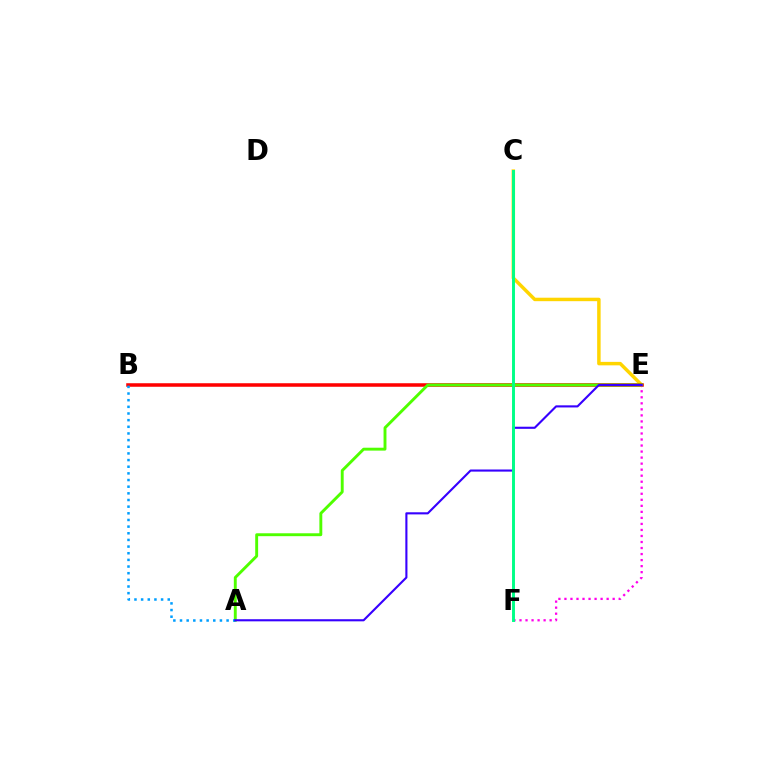{('C', 'E'): [{'color': '#ffd500', 'line_style': 'solid', 'thickness': 2.5}], ('B', 'E'): [{'color': '#ff0000', 'line_style': 'solid', 'thickness': 2.54}], ('A', 'E'): [{'color': '#4fff00', 'line_style': 'solid', 'thickness': 2.09}, {'color': '#3700ff', 'line_style': 'solid', 'thickness': 1.52}], ('E', 'F'): [{'color': '#ff00ed', 'line_style': 'dotted', 'thickness': 1.64}], ('A', 'B'): [{'color': '#009eff', 'line_style': 'dotted', 'thickness': 1.81}], ('C', 'F'): [{'color': '#00ff86', 'line_style': 'solid', 'thickness': 2.11}]}